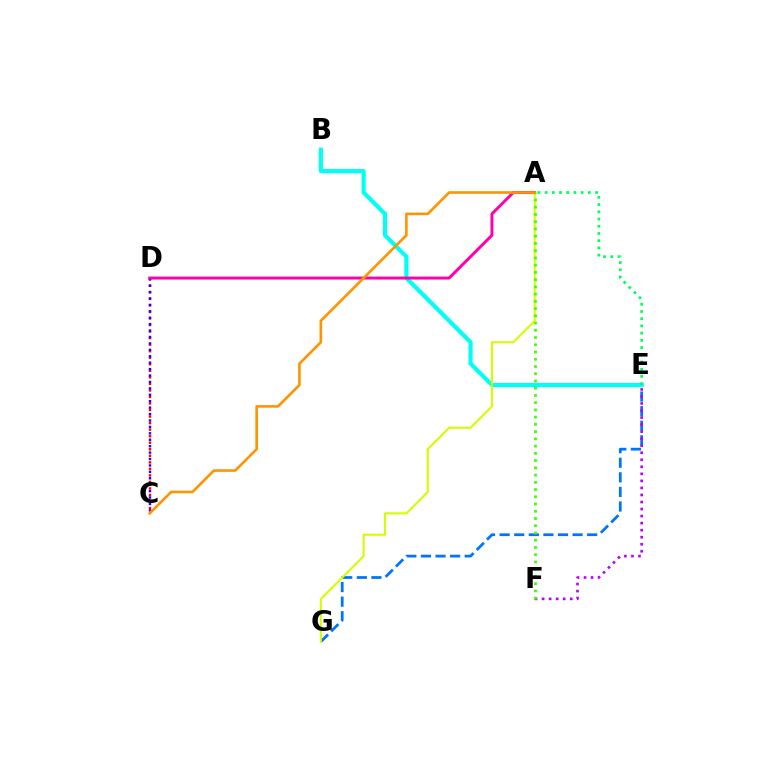{('E', 'G'): [{'color': '#0074ff', 'line_style': 'dashed', 'thickness': 1.98}], ('C', 'D'): [{'color': '#ff0000', 'line_style': 'dotted', 'thickness': 1.78}, {'color': '#2500ff', 'line_style': 'dotted', 'thickness': 1.74}], ('B', 'E'): [{'color': '#00fff6', 'line_style': 'solid', 'thickness': 3.0}], ('A', 'G'): [{'color': '#d1ff00', 'line_style': 'solid', 'thickness': 1.52}], ('A', 'D'): [{'color': '#ff00ac', 'line_style': 'solid', 'thickness': 2.13}], ('A', 'E'): [{'color': '#00ff5c', 'line_style': 'dotted', 'thickness': 1.96}], ('E', 'F'): [{'color': '#b900ff', 'line_style': 'dotted', 'thickness': 1.91}], ('A', 'C'): [{'color': '#ff9400', 'line_style': 'solid', 'thickness': 1.89}], ('A', 'F'): [{'color': '#3dff00', 'line_style': 'dotted', 'thickness': 1.97}]}